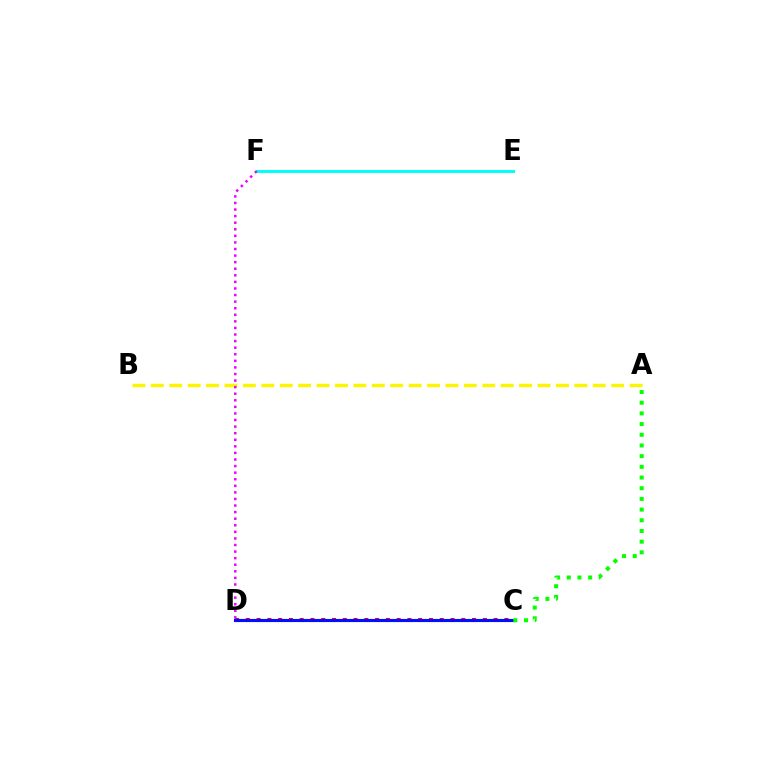{('E', 'F'): [{'color': '#00fff6', 'line_style': 'solid', 'thickness': 2.12}], ('A', 'B'): [{'color': '#fcf500', 'line_style': 'dashed', 'thickness': 2.5}], ('C', 'D'): [{'color': '#ff0000', 'line_style': 'dotted', 'thickness': 2.93}, {'color': '#0010ff', 'line_style': 'solid', 'thickness': 2.25}], ('D', 'F'): [{'color': '#ee00ff', 'line_style': 'dotted', 'thickness': 1.79}], ('A', 'C'): [{'color': '#08ff00', 'line_style': 'dotted', 'thickness': 2.9}]}